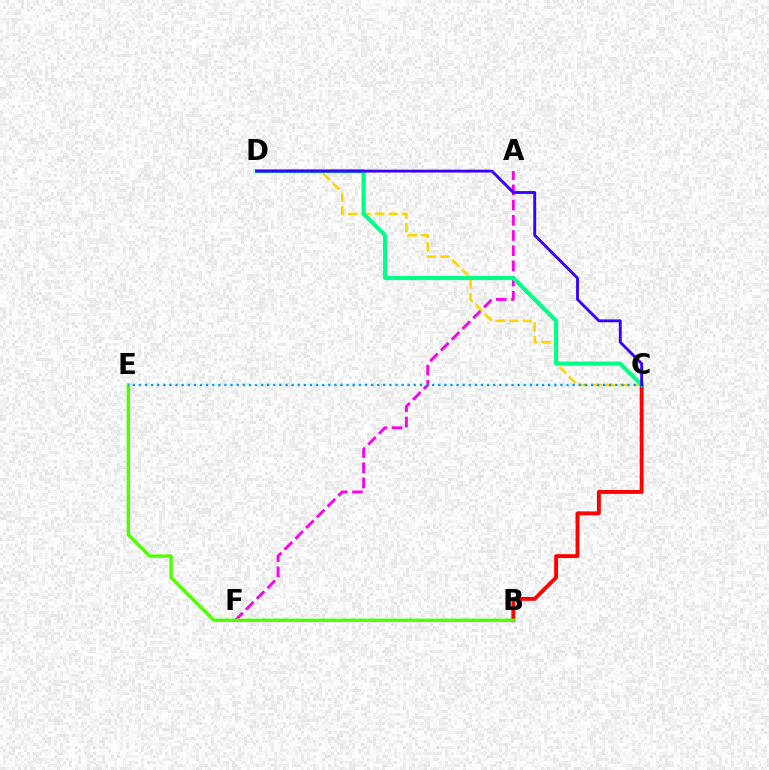{('B', 'C'): [{'color': '#ff0000', 'line_style': 'solid', 'thickness': 2.79}], ('A', 'F'): [{'color': '#ff00ed', 'line_style': 'dashed', 'thickness': 2.07}], ('B', 'E'): [{'color': '#4fff00', 'line_style': 'solid', 'thickness': 2.44}], ('C', 'D'): [{'color': '#ffd500', 'line_style': 'dashed', 'thickness': 1.83}, {'color': '#00ff86', 'line_style': 'solid', 'thickness': 2.94}, {'color': '#3700ff', 'line_style': 'solid', 'thickness': 2.07}], ('C', 'E'): [{'color': '#009eff', 'line_style': 'dotted', 'thickness': 1.66}]}